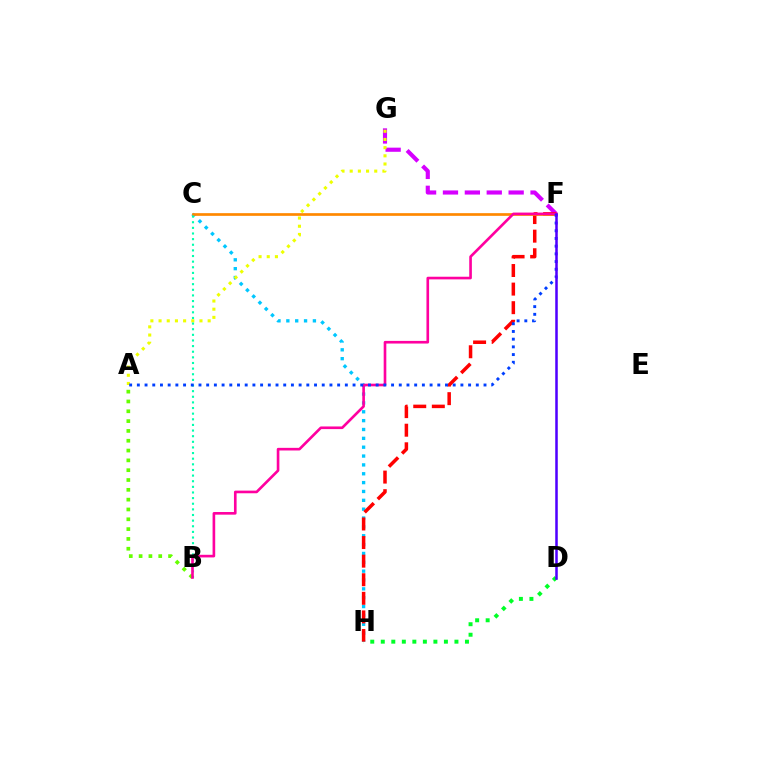{('F', 'G'): [{'color': '#d600ff', 'line_style': 'dashed', 'thickness': 2.97}], ('C', 'H'): [{'color': '#00c7ff', 'line_style': 'dotted', 'thickness': 2.41}], ('D', 'H'): [{'color': '#00ff27', 'line_style': 'dotted', 'thickness': 2.86}], ('F', 'H'): [{'color': '#ff0000', 'line_style': 'dashed', 'thickness': 2.52}], ('A', 'G'): [{'color': '#eeff00', 'line_style': 'dotted', 'thickness': 2.22}], ('C', 'F'): [{'color': '#ff8800', 'line_style': 'solid', 'thickness': 1.94}], ('A', 'B'): [{'color': '#66ff00', 'line_style': 'dotted', 'thickness': 2.67}], ('B', 'C'): [{'color': '#00ffaf', 'line_style': 'dotted', 'thickness': 1.53}], ('B', 'F'): [{'color': '#ff00a0', 'line_style': 'solid', 'thickness': 1.9}], ('A', 'F'): [{'color': '#003fff', 'line_style': 'dotted', 'thickness': 2.09}], ('D', 'F'): [{'color': '#4f00ff', 'line_style': 'solid', 'thickness': 1.82}]}